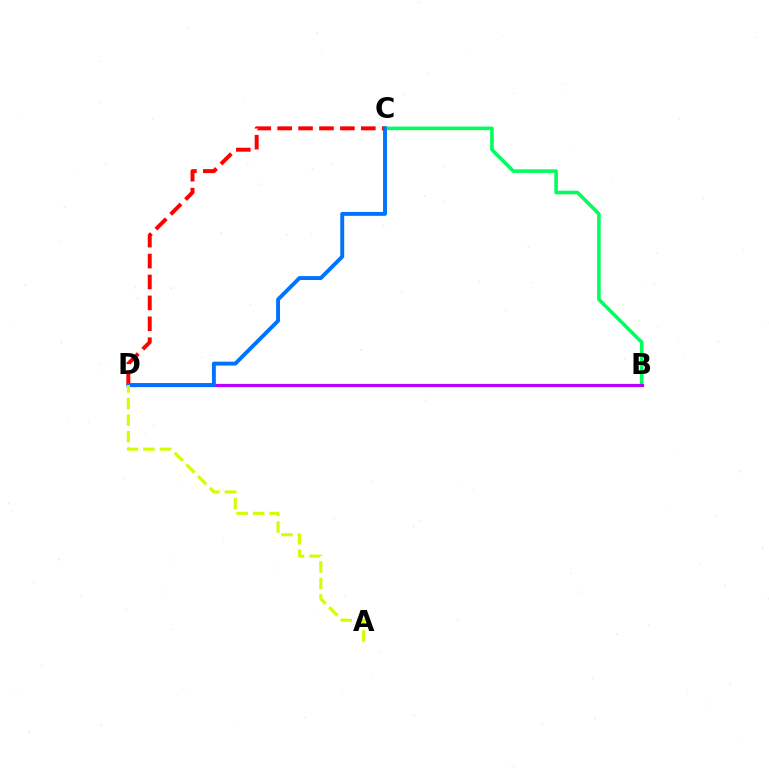{('B', 'C'): [{'color': '#00ff5c', 'line_style': 'solid', 'thickness': 2.58}], ('B', 'D'): [{'color': '#b900ff', 'line_style': 'solid', 'thickness': 2.32}], ('C', 'D'): [{'color': '#ff0000', 'line_style': 'dashed', 'thickness': 2.84}, {'color': '#0074ff', 'line_style': 'solid', 'thickness': 2.81}], ('A', 'D'): [{'color': '#d1ff00', 'line_style': 'dashed', 'thickness': 2.25}]}